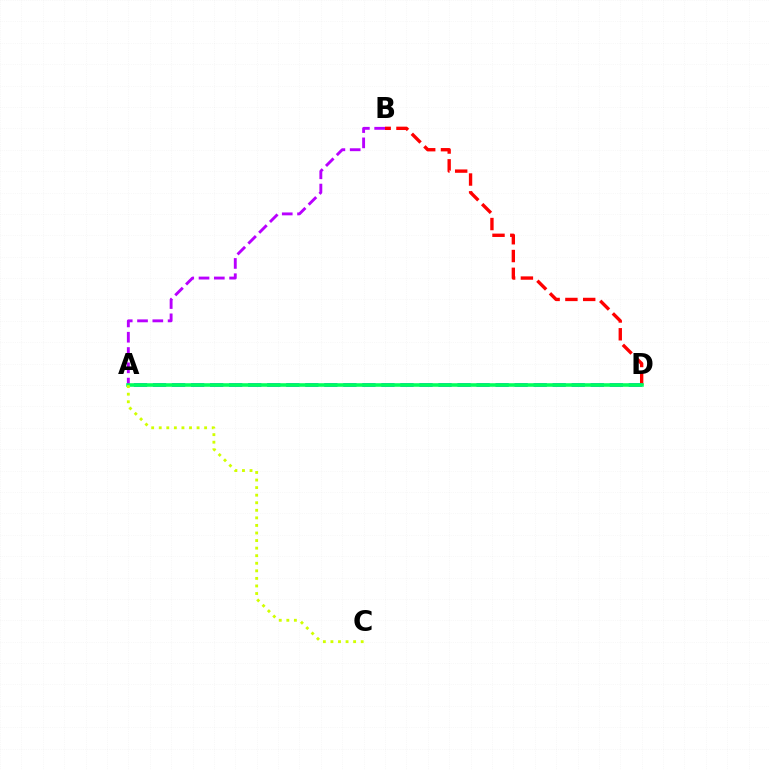{('B', 'D'): [{'color': '#ff0000', 'line_style': 'dashed', 'thickness': 2.42}], ('A', 'D'): [{'color': '#0074ff', 'line_style': 'dashed', 'thickness': 2.59}, {'color': '#00ff5c', 'line_style': 'solid', 'thickness': 2.57}], ('A', 'B'): [{'color': '#b900ff', 'line_style': 'dashed', 'thickness': 2.08}], ('A', 'C'): [{'color': '#d1ff00', 'line_style': 'dotted', 'thickness': 2.06}]}